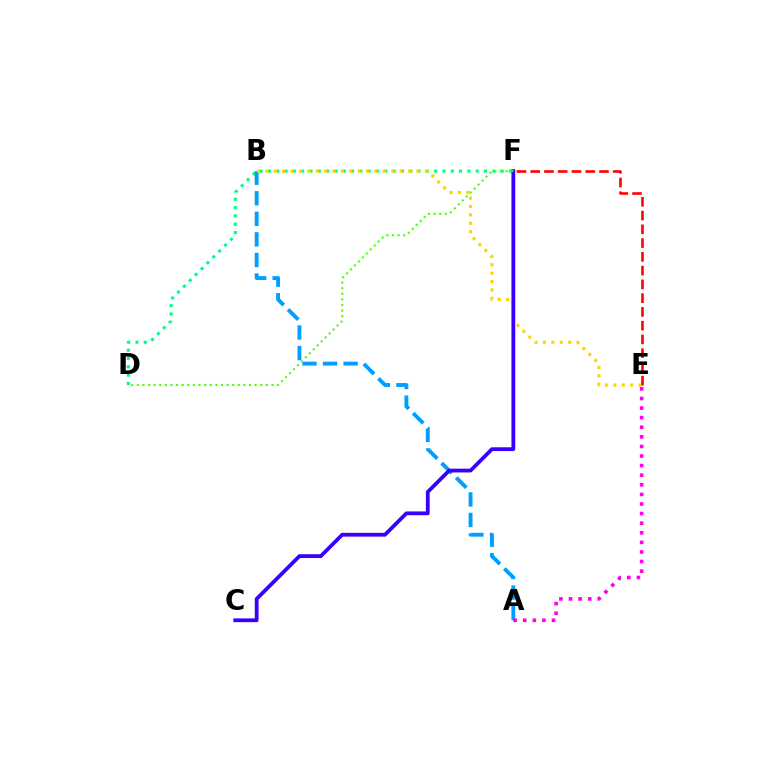{('D', 'F'): [{'color': '#00ff86', 'line_style': 'dotted', 'thickness': 2.26}, {'color': '#4fff00', 'line_style': 'dotted', 'thickness': 1.52}], ('A', 'B'): [{'color': '#009eff', 'line_style': 'dashed', 'thickness': 2.79}], ('A', 'E'): [{'color': '#ff00ed', 'line_style': 'dotted', 'thickness': 2.61}], ('B', 'E'): [{'color': '#ffd500', 'line_style': 'dotted', 'thickness': 2.28}], ('C', 'F'): [{'color': '#3700ff', 'line_style': 'solid', 'thickness': 2.72}], ('E', 'F'): [{'color': '#ff0000', 'line_style': 'dashed', 'thickness': 1.87}]}